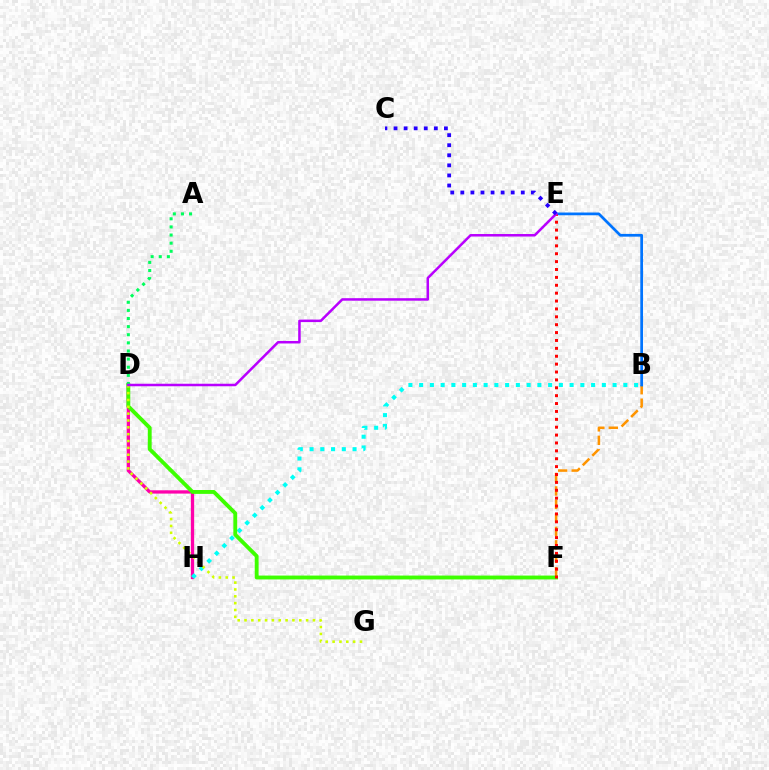{('D', 'H'): [{'color': '#ff00ac', 'line_style': 'solid', 'thickness': 2.38}], ('B', 'F'): [{'color': '#ff9400', 'line_style': 'dashed', 'thickness': 1.83}], ('B', 'E'): [{'color': '#0074ff', 'line_style': 'solid', 'thickness': 1.98}], ('B', 'H'): [{'color': '#00fff6', 'line_style': 'dotted', 'thickness': 2.92}], ('D', 'F'): [{'color': '#3dff00', 'line_style': 'solid', 'thickness': 2.78}], ('E', 'F'): [{'color': '#ff0000', 'line_style': 'dotted', 'thickness': 2.14}], ('A', 'D'): [{'color': '#00ff5c', 'line_style': 'dotted', 'thickness': 2.21}], ('D', 'G'): [{'color': '#d1ff00', 'line_style': 'dotted', 'thickness': 1.86}], ('D', 'E'): [{'color': '#b900ff', 'line_style': 'solid', 'thickness': 1.81}], ('C', 'E'): [{'color': '#2500ff', 'line_style': 'dotted', 'thickness': 2.74}]}